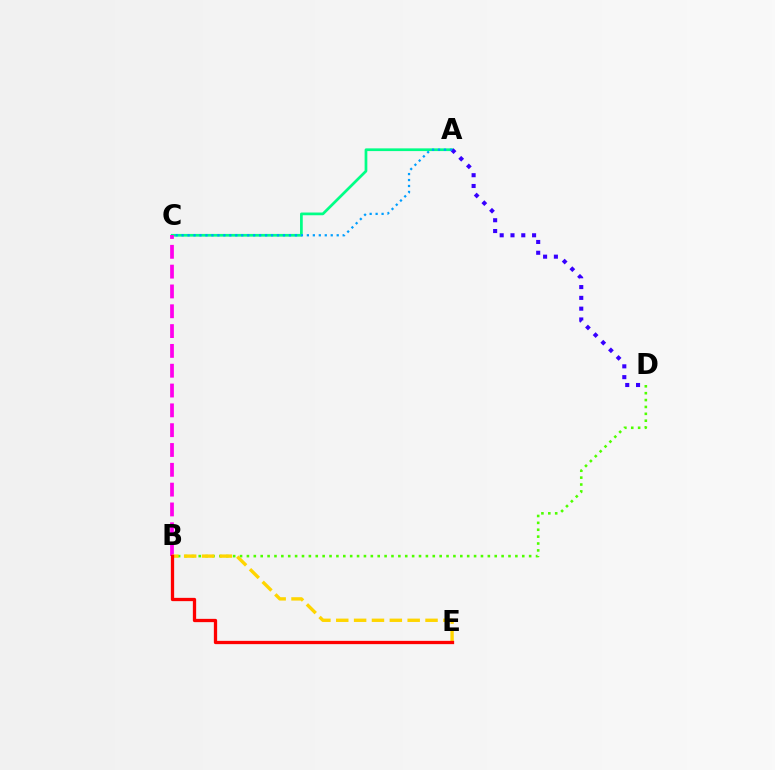{('B', 'D'): [{'color': '#4fff00', 'line_style': 'dotted', 'thickness': 1.87}], ('A', 'C'): [{'color': '#00ff86', 'line_style': 'solid', 'thickness': 1.96}, {'color': '#009eff', 'line_style': 'dotted', 'thickness': 1.62}], ('A', 'D'): [{'color': '#3700ff', 'line_style': 'dotted', 'thickness': 2.93}], ('B', 'C'): [{'color': '#ff00ed', 'line_style': 'dashed', 'thickness': 2.69}], ('B', 'E'): [{'color': '#ffd500', 'line_style': 'dashed', 'thickness': 2.43}, {'color': '#ff0000', 'line_style': 'solid', 'thickness': 2.36}]}